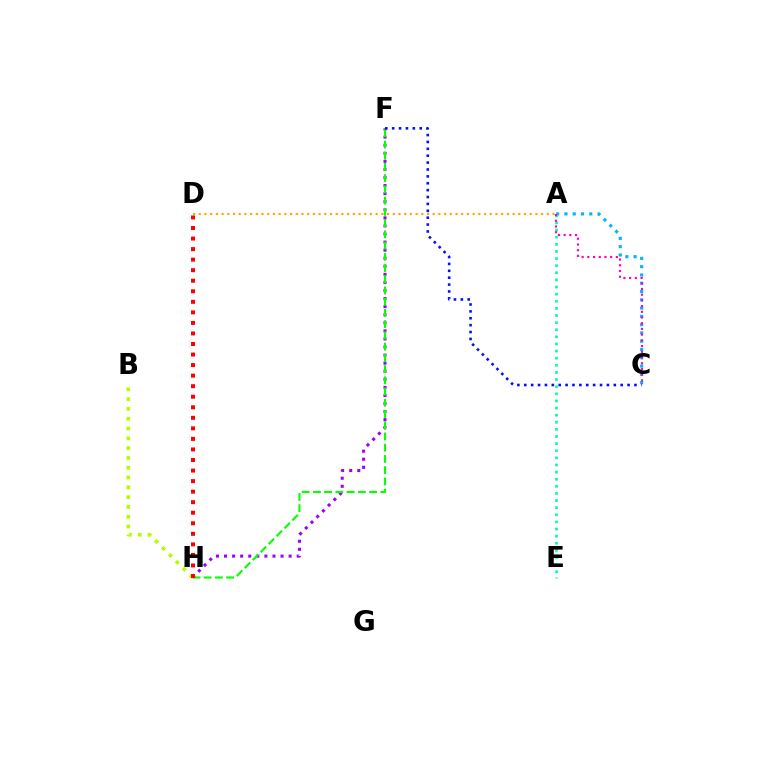{('A', 'C'): [{'color': '#00b5ff', 'line_style': 'dotted', 'thickness': 2.25}, {'color': '#ff00bd', 'line_style': 'dotted', 'thickness': 1.55}], ('A', 'D'): [{'color': '#ffa500', 'line_style': 'dotted', 'thickness': 1.55}], ('A', 'E'): [{'color': '#00ff9d', 'line_style': 'dotted', 'thickness': 1.93}], ('F', 'H'): [{'color': '#9b00ff', 'line_style': 'dotted', 'thickness': 2.19}, {'color': '#08ff00', 'line_style': 'dashed', 'thickness': 1.53}], ('B', 'H'): [{'color': '#b3ff00', 'line_style': 'dotted', 'thickness': 2.66}], ('C', 'F'): [{'color': '#0010ff', 'line_style': 'dotted', 'thickness': 1.87}], ('D', 'H'): [{'color': '#ff0000', 'line_style': 'dotted', 'thickness': 2.87}]}